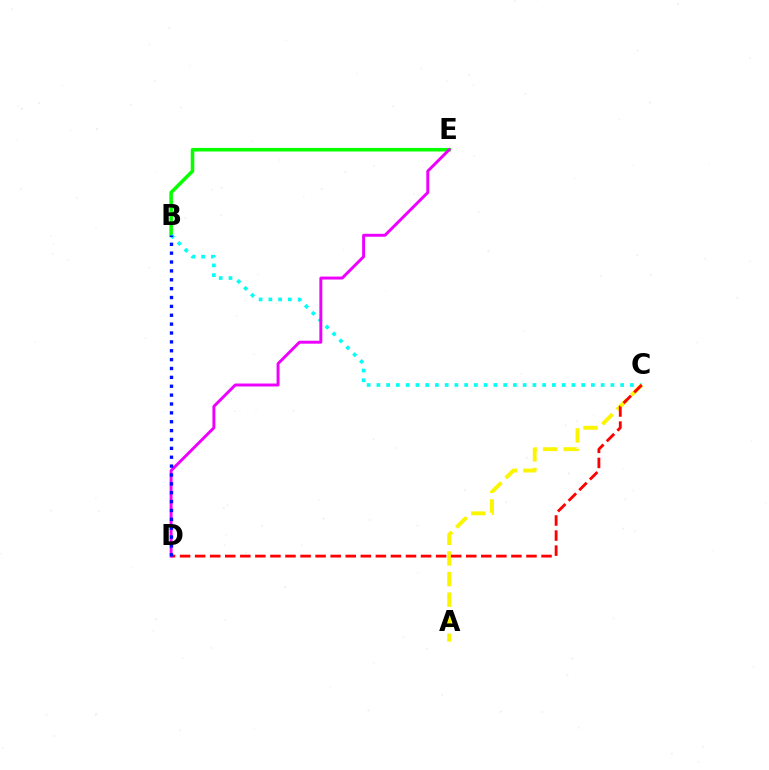{('B', 'E'): [{'color': '#08ff00', 'line_style': 'solid', 'thickness': 2.55}], ('B', 'C'): [{'color': '#00fff6', 'line_style': 'dotted', 'thickness': 2.65}], ('A', 'C'): [{'color': '#fcf500', 'line_style': 'dashed', 'thickness': 2.8}], ('C', 'D'): [{'color': '#ff0000', 'line_style': 'dashed', 'thickness': 2.05}], ('D', 'E'): [{'color': '#ee00ff', 'line_style': 'solid', 'thickness': 2.12}], ('B', 'D'): [{'color': '#0010ff', 'line_style': 'dotted', 'thickness': 2.41}]}